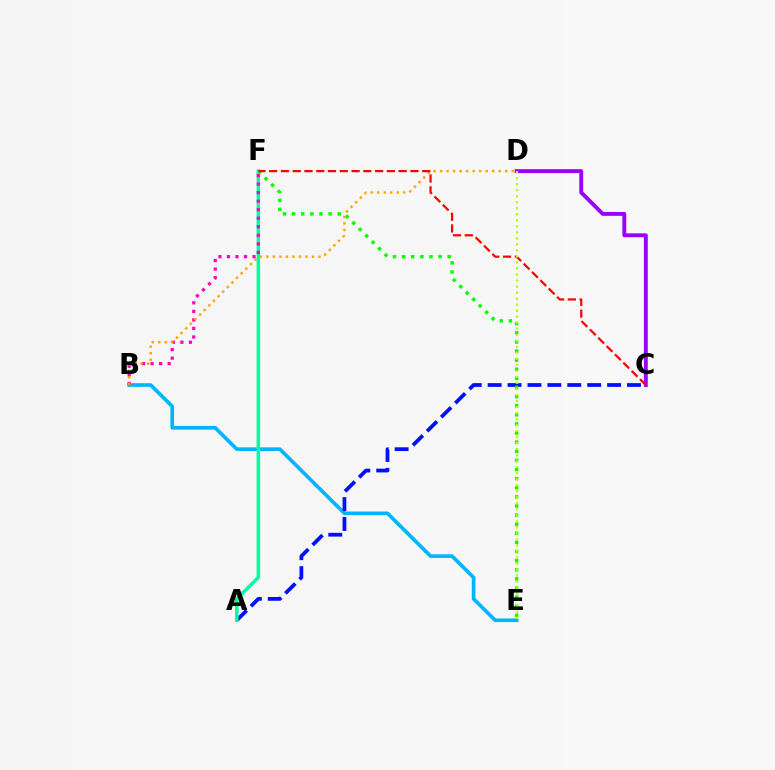{('C', 'D'): [{'color': '#9b00ff', 'line_style': 'solid', 'thickness': 2.8}], ('B', 'E'): [{'color': '#00b5ff', 'line_style': 'solid', 'thickness': 2.63}], ('A', 'C'): [{'color': '#0010ff', 'line_style': 'dashed', 'thickness': 2.7}], ('E', 'F'): [{'color': '#08ff00', 'line_style': 'dotted', 'thickness': 2.48}], ('A', 'F'): [{'color': '#00ff9d', 'line_style': 'solid', 'thickness': 2.51}], ('B', 'F'): [{'color': '#ff00bd', 'line_style': 'dotted', 'thickness': 2.32}], ('B', 'D'): [{'color': '#ffa500', 'line_style': 'dotted', 'thickness': 1.77}], ('C', 'F'): [{'color': '#ff0000', 'line_style': 'dashed', 'thickness': 1.6}], ('D', 'E'): [{'color': '#b3ff00', 'line_style': 'dotted', 'thickness': 1.64}]}